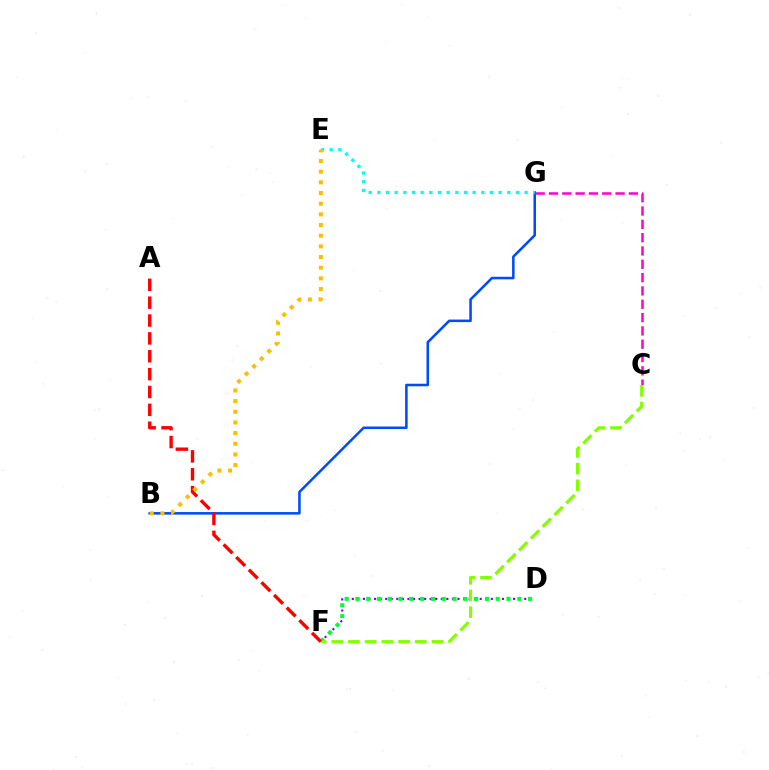{('B', 'G'): [{'color': '#004bff', 'line_style': 'solid', 'thickness': 1.83}], ('C', 'G'): [{'color': '#ff00cf', 'line_style': 'dashed', 'thickness': 1.81}], ('D', 'F'): [{'color': '#7200ff', 'line_style': 'dotted', 'thickness': 1.51}, {'color': '#00ff39', 'line_style': 'dotted', 'thickness': 2.93}], ('E', 'G'): [{'color': '#00fff6', 'line_style': 'dotted', 'thickness': 2.35}], ('C', 'F'): [{'color': '#84ff00', 'line_style': 'dashed', 'thickness': 2.27}], ('A', 'F'): [{'color': '#ff0000', 'line_style': 'dashed', 'thickness': 2.43}], ('B', 'E'): [{'color': '#ffbd00', 'line_style': 'dotted', 'thickness': 2.9}]}